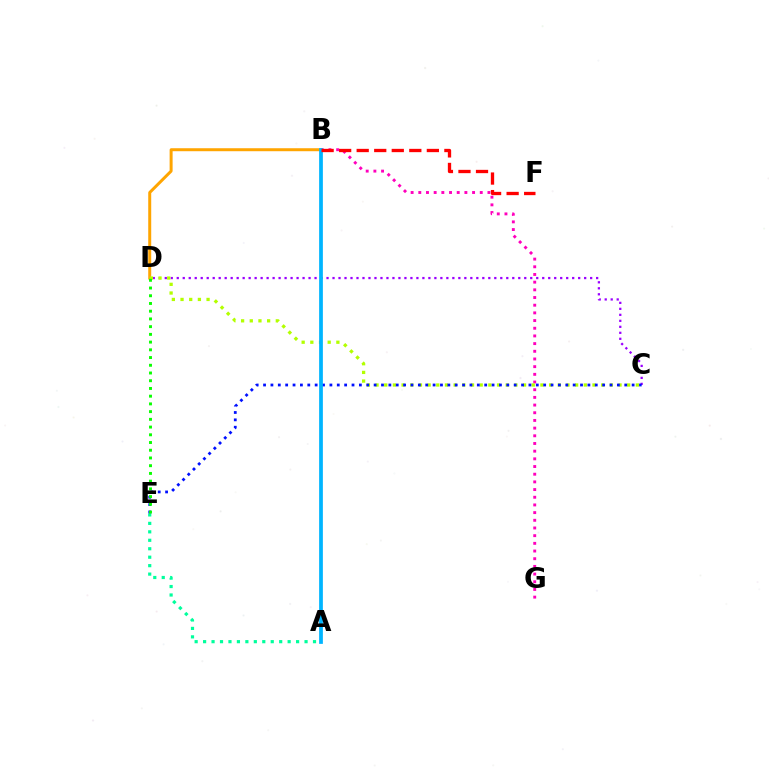{('B', 'D'): [{'color': '#ffa500', 'line_style': 'solid', 'thickness': 2.15}], ('A', 'E'): [{'color': '#00ff9d', 'line_style': 'dotted', 'thickness': 2.3}], ('B', 'G'): [{'color': '#ff00bd', 'line_style': 'dotted', 'thickness': 2.09}], ('C', 'D'): [{'color': '#9b00ff', 'line_style': 'dotted', 'thickness': 1.63}, {'color': '#b3ff00', 'line_style': 'dotted', 'thickness': 2.36}], ('C', 'E'): [{'color': '#0010ff', 'line_style': 'dotted', 'thickness': 2.0}], ('D', 'E'): [{'color': '#08ff00', 'line_style': 'dotted', 'thickness': 2.1}], ('A', 'B'): [{'color': '#00b5ff', 'line_style': 'solid', 'thickness': 2.7}], ('B', 'F'): [{'color': '#ff0000', 'line_style': 'dashed', 'thickness': 2.38}]}